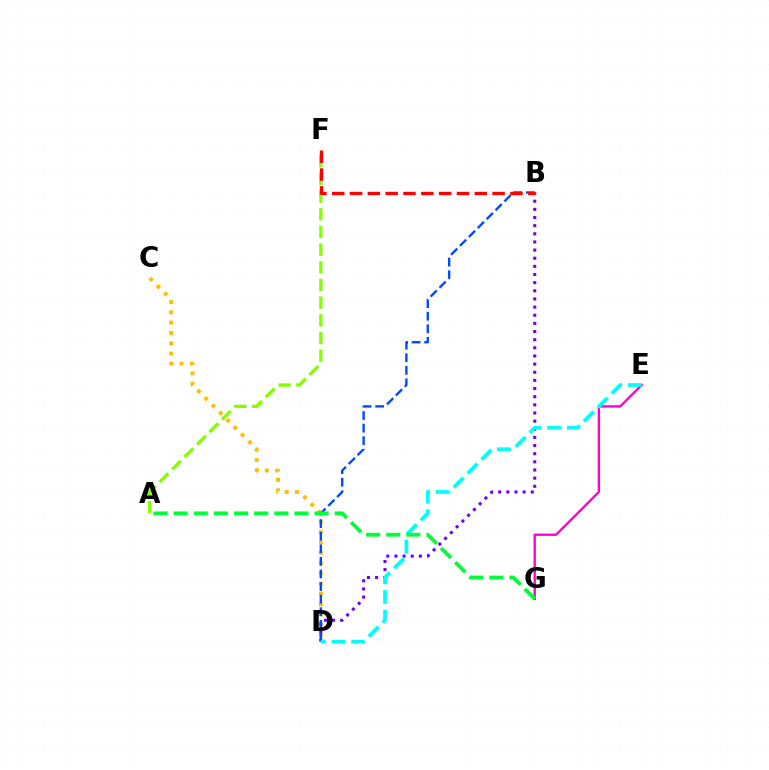{('C', 'D'): [{'color': '#ffbd00', 'line_style': 'dotted', 'thickness': 2.8}], ('E', 'G'): [{'color': '#ff00cf', 'line_style': 'solid', 'thickness': 1.69}], ('B', 'D'): [{'color': '#7200ff', 'line_style': 'dotted', 'thickness': 2.21}, {'color': '#004bff', 'line_style': 'dashed', 'thickness': 1.71}], ('D', 'E'): [{'color': '#00fff6', 'line_style': 'dashed', 'thickness': 2.67}], ('A', 'F'): [{'color': '#84ff00', 'line_style': 'dashed', 'thickness': 2.4}], ('A', 'G'): [{'color': '#00ff39', 'line_style': 'dashed', 'thickness': 2.73}], ('B', 'F'): [{'color': '#ff0000', 'line_style': 'dashed', 'thickness': 2.42}]}